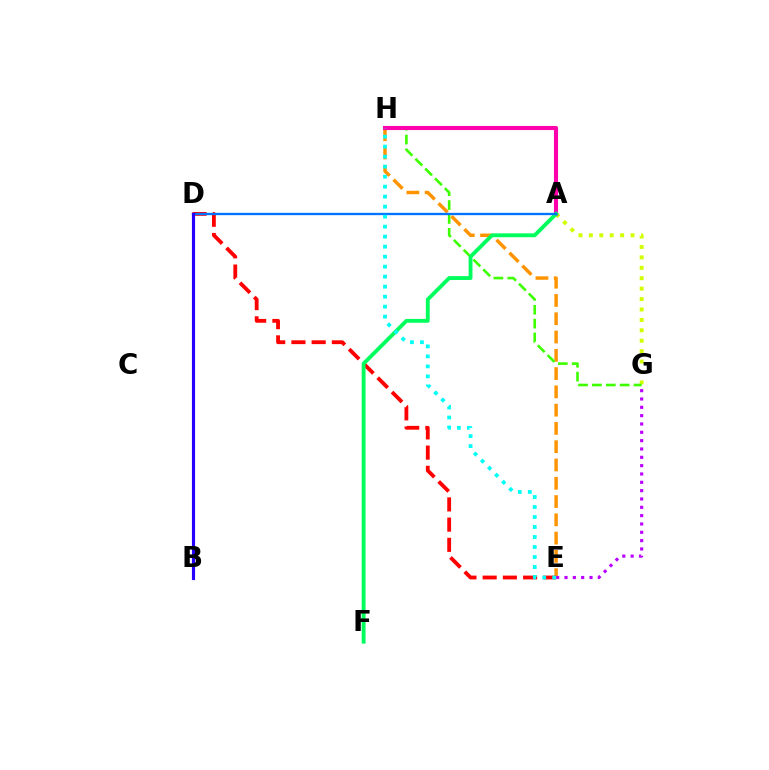{('E', 'H'): [{'color': '#ff9400', 'line_style': 'dashed', 'thickness': 2.48}, {'color': '#00fff6', 'line_style': 'dotted', 'thickness': 2.72}], ('E', 'G'): [{'color': '#b900ff', 'line_style': 'dotted', 'thickness': 2.26}], ('A', 'G'): [{'color': '#d1ff00', 'line_style': 'dotted', 'thickness': 2.83}], ('G', 'H'): [{'color': '#3dff00', 'line_style': 'dashed', 'thickness': 1.89}], ('D', 'E'): [{'color': '#ff0000', 'line_style': 'dashed', 'thickness': 2.75}], ('A', 'H'): [{'color': '#ff00ac', 'line_style': 'solid', 'thickness': 2.95}], ('A', 'F'): [{'color': '#00ff5c', 'line_style': 'solid', 'thickness': 2.78}], ('A', 'D'): [{'color': '#0074ff', 'line_style': 'solid', 'thickness': 1.68}], ('B', 'D'): [{'color': '#2500ff', 'line_style': 'solid', 'thickness': 2.26}]}